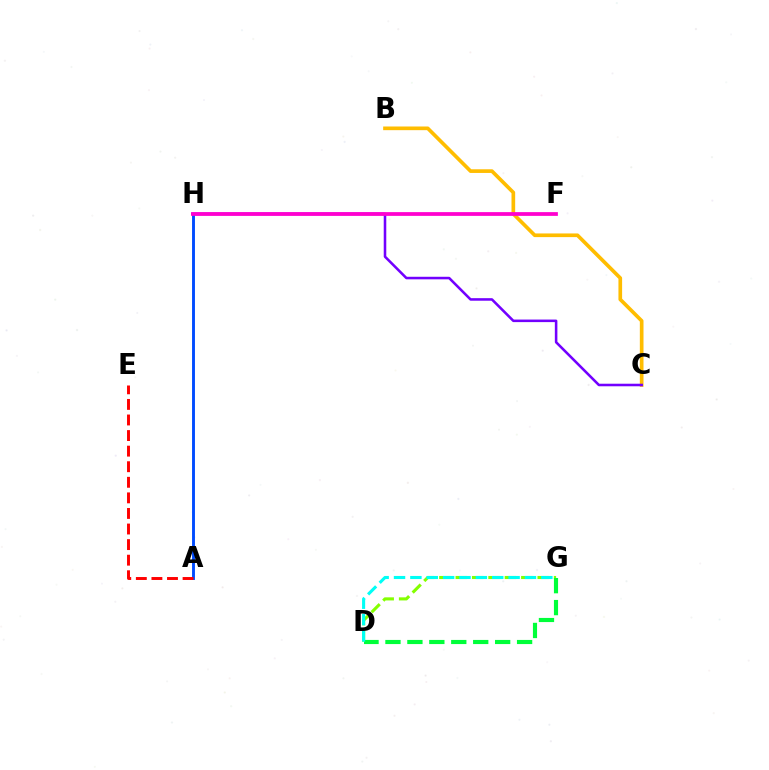{('D', 'G'): [{'color': '#84ff00', 'line_style': 'dashed', 'thickness': 2.23}, {'color': '#00ff39', 'line_style': 'dashed', 'thickness': 2.98}, {'color': '#00fff6', 'line_style': 'dashed', 'thickness': 2.22}], ('A', 'H'): [{'color': '#004bff', 'line_style': 'solid', 'thickness': 2.09}], ('B', 'C'): [{'color': '#ffbd00', 'line_style': 'solid', 'thickness': 2.64}], ('C', 'H'): [{'color': '#7200ff', 'line_style': 'solid', 'thickness': 1.84}], ('A', 'E'): [{'color': '#ff0000', 'line_style': 'dashed', 'thickness': 2.12}], ('F', 'H'): [{'color': '#ff00cf', 'line_style': 'solid', 'thickness': 2.71}]}